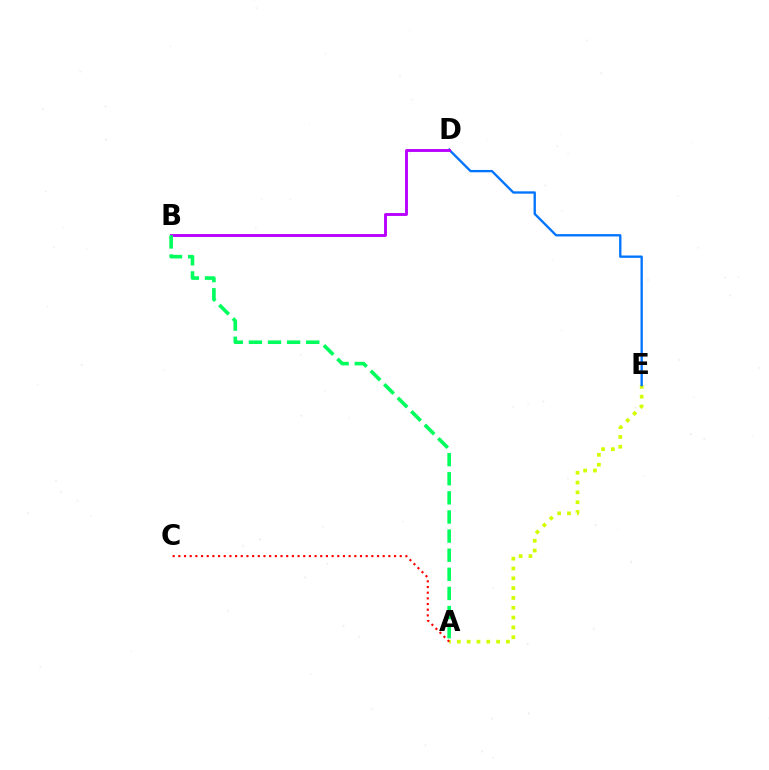{('A', 'E'): [{'color': '#d1ff00', 'line_style': 'dotted', 'thickness': 2.67}], ('D', 'E'): [{'color': '#0074ff', 'line_style': 'solid', 'thickness': 1.68}], ('B', 'D'): [{'color': '#b900ff', 'line_style': 'solid', 'thickness': 2.07}], ('A', 'B'): [{'color': '#00ff5c', 'line_style': 'dashed', 'thickness': 2.6}], ('A', 'C'): [{'color': '#ff0000', 'line_style': 'dotted', 'thickness': 1.54}]}